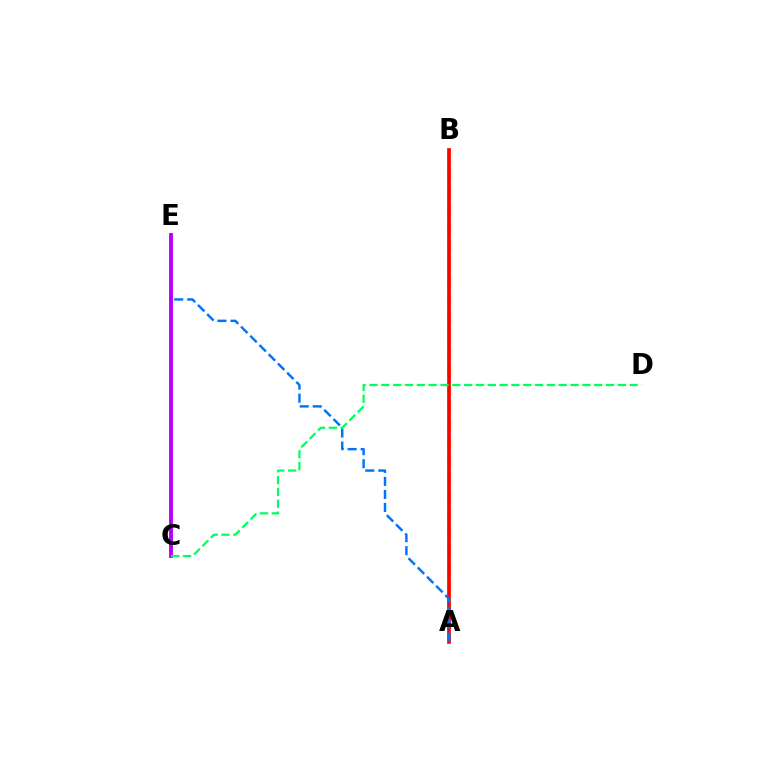{('A', 'B'): [{'color': '#d1ff00', 'line_style': 'dashed', 'thickness': 2.43}, {'color': '#ff0000', 'line_style': 'solid', 'thickness': 2.65}], ('A', 'E'): [{'color': '#0074ff', 'line_style': 'dashed', 'thickness': 1.77}], ('C', 'E'): [{'color': '#b900ff', 'line_style': 'solid', 'thickness': 2.81}], ('C', 'D'): [{'color': '#00ff5c', 'line_style': 'dashed', 'thickness': 1.61}]}